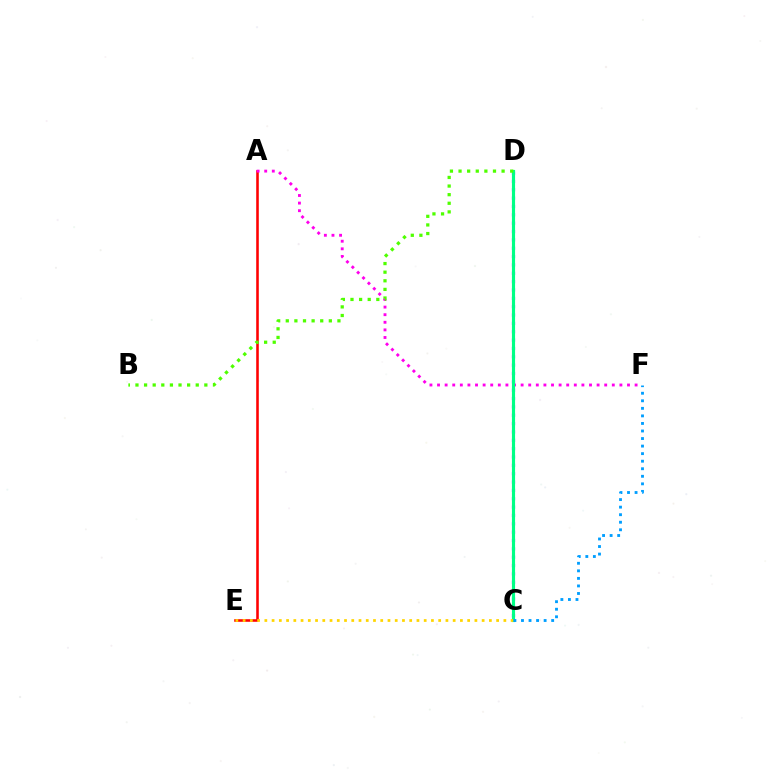{('A', 'E'): [{'color': '#ff0000', 'line_style': 'solid', 'thickness': 1.85}], ('A', 'F'): [{'color': '#ff00ed', 'line_style': 'dotted', 'thickness': 2.06}], ('C', 'D'): [{'color': '#3700ff', 'line_style': 'dotted', 'thickness': 2.27}, {'color': '#00ff86', 'line_style': 'solid', 'thickness': 2.26}], ('C', 'E'): [{'color': '#ffd500', 'line_style': 'dotted', 'thickness': 1.97}], ('C', 'F'): [{'color': '#009eff', 'line_style': 'dotted', 'thickness': 2.05}], ('B', 'D'): [{'color': '#4fff00', 'line_style': 'dotted', 'thickness': 2.34}]}